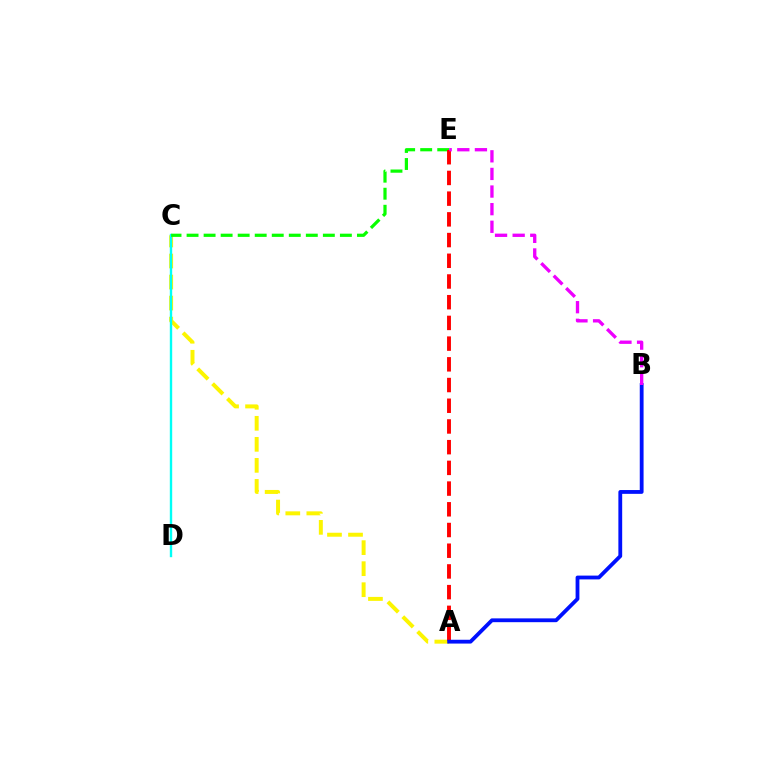{('A', 'C'): [{'color': '#fcf500', 'line_style': 'dashed', 'thickness': 2.86}], ('C', 'D'): [{'color': '#00fff6', 'line_style': 'solid', 'thickness': 1.72}], ('C', 'E'): [{'color': '#08ff00', 'line_style': 'dashed', 'thickness': 2.31}], ('A', 'E'): [{'color': '#ff0000', 'line_style': 'dashed', 'thickness': 2.81}], ('A', 'B'): [{'color': '#0010ff', 'line_style': 'solid', 'thickness': 2.74}], ('B', 'E'): [{'color': '#ee00ff', 'line_style': 'dashed', 'thickness': 2.39}]}